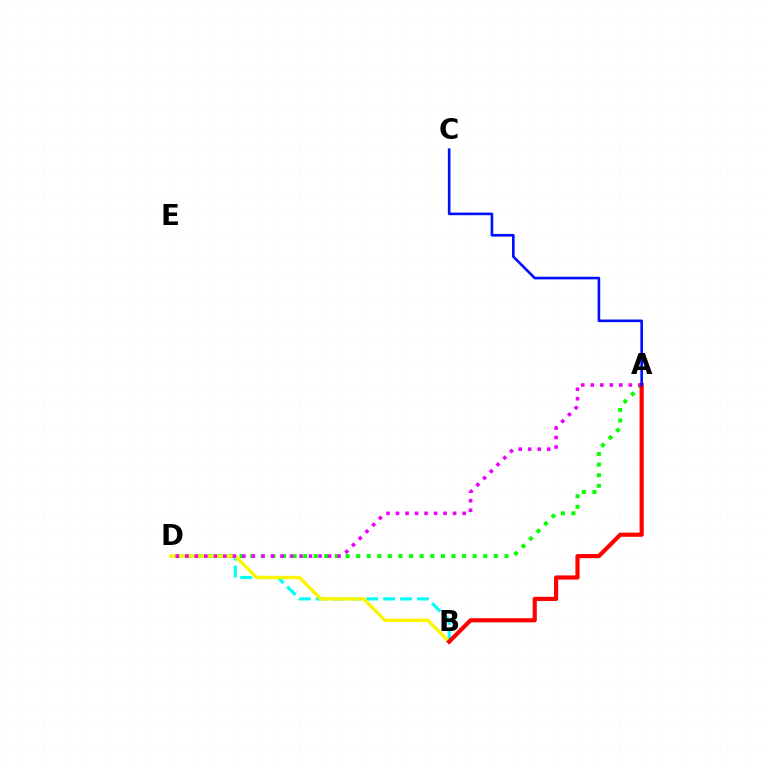{('B', 'D'): [{'color': '#00fff6', 'line_style': 'dashed', 'thickness': 2.29}, {'color': '#fcf500', 'line_style': 'solid', 'thickness': 2.43}], ('A', 'D'): [{'color': '#08ff00', 'line_style': 'dotted', 'thickness': 2.88}, {'color': '#ee00ff', 'line_style': 'dotted', 'thickness': 2.59}], ('A', 'B'): [{'color': '#ff0000', 'line_style': 'solid', 'thickness': 3.0}], ('A', 'C'): [{'color': '#0010ff', 'line_style': 'solid', 'thickness': 1.9}]}